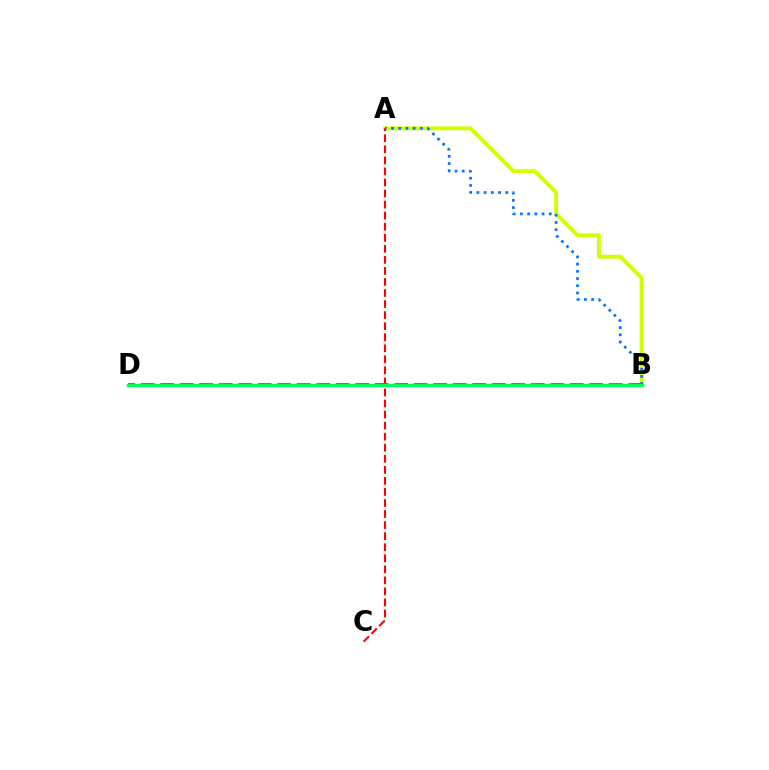{('A', 'B'): [{'color': '#d1ff00', 'line_style': 'solid', 'thickness': 2.78}, {'color': '#0074ff', 'line_style': 'dotted', 'thickness': 1.96}], ('A', 'C'): [{'color': '#ff0000', 'line_style': 'dashed', 'thickness': 1.5}], ('B', 'D'): [{'color': '#b900ff', 'line_style': 'dashed', 'thickness': 2.65}, {'color': '#00ff5c', 'line_style': 'solid', 'thickness': 2.46}]}